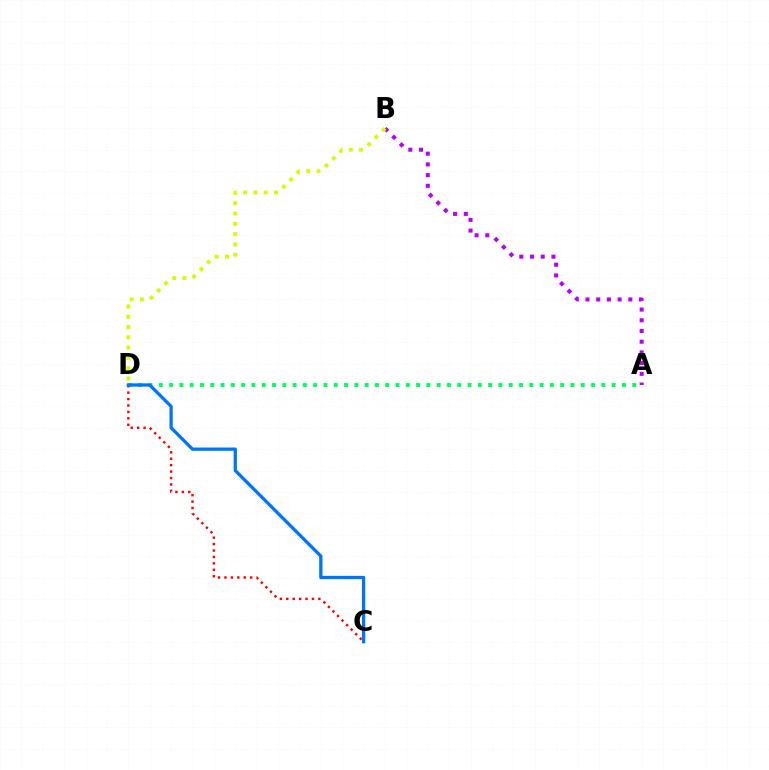{('A', 'B'): [{'color': '#b900ff', 'line_style': 'dotted', 'thickness': 2.91}], ('A', 'D'): [{'color': '#00ff5c', 'line_style': 'dotted', 'thickness': 2.8}], ('C', 'D'): [{'color': '#ff0000', 'line_style': 'dotted', 'thickness': 1.75}, {'color': '#0074ff', 'line_style': 'solid', 'thickness': 2.35}], ('B', 'D'): [{'color': '#d1ff00', 'line_style': 'dotted', 'thickness': 2.79}]}